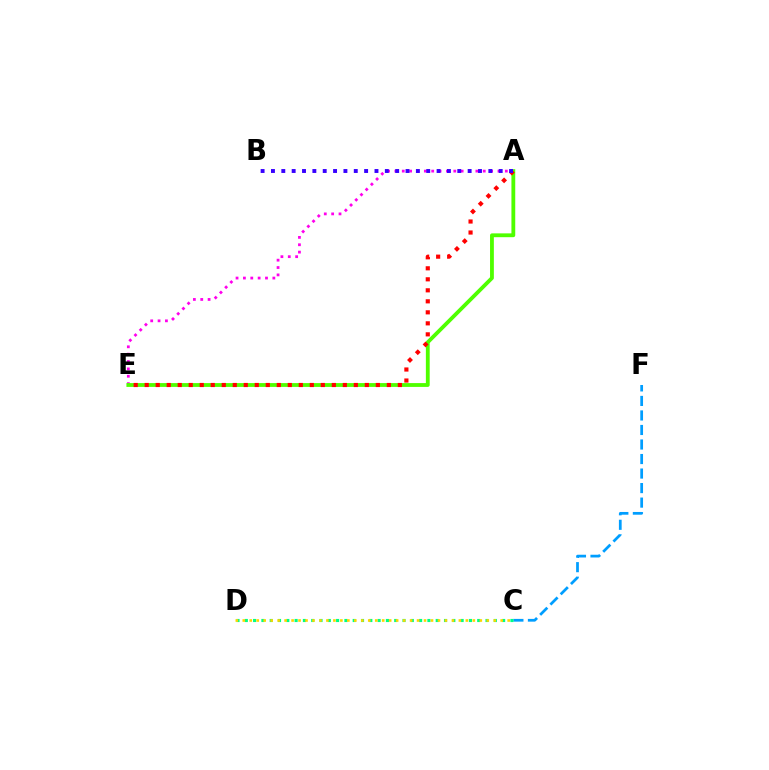{('C', 'F'): [{'color': '#009eff', 'line_style': 'dashed', 'thickness': 1.97}], ('A', 'E'): [{'color': '#ff00ed', 'line_style': 'dotted', 'thickness': 2.0}, {'color': '#4fff00', 'line_style': 'solid', 'thickness': 2.75}, {'color': '#ff0000', 'line_style': 'dotted', 'thickness': 2.99}], ('A', 'B'): [{'color': '#3700ff', 'line_style': 'dotted', 'thickness': 2.81}], ('C', 'D'): [{'color': '#00ff86', 'line_style': 'dotted', 'thickness': 2.26}, {'color': '#ffd500', 'line_style': 'dotted', 'thickness': 1.89}]}